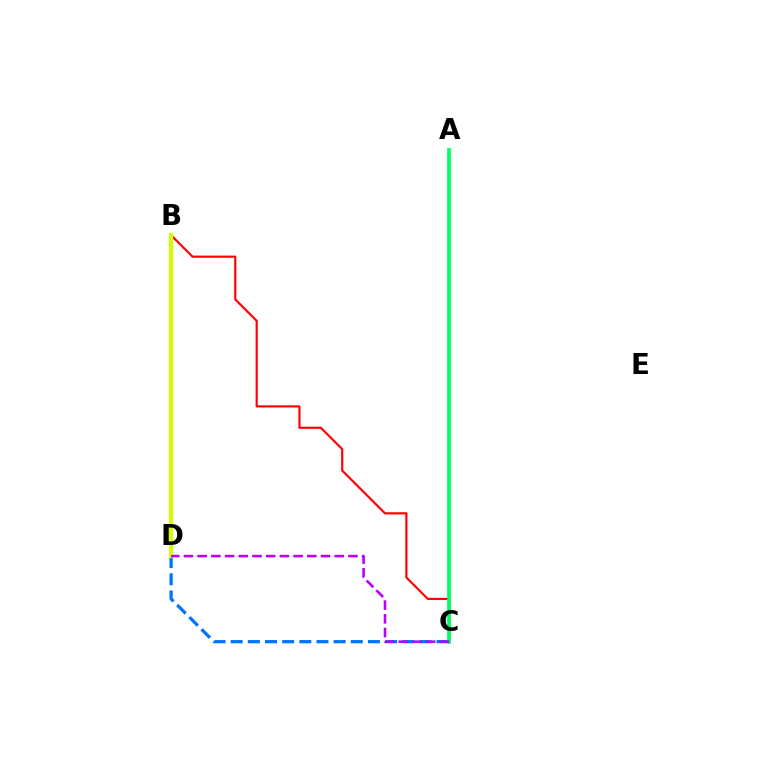{('C', 'D'): [{'color': '#0074ff', 'line_style': 'dashed', 'thickness': 2.33}, {'color': '#b900ff', 'line_style': 'dashed', 'thickness': 1.86}], ('B', 'C'): [{'color': '#ff0000', 'line_style': 'solid', 'thickness': 1.56}], ('A', 'C'): [{'color': '#00ff5c', 'line_style': 'solid', 'thickness': 2.67}], ('B', 'D'): [{'color': '#d1ff00', 'line_style': 'solid', 'thickness': 3.0}]}